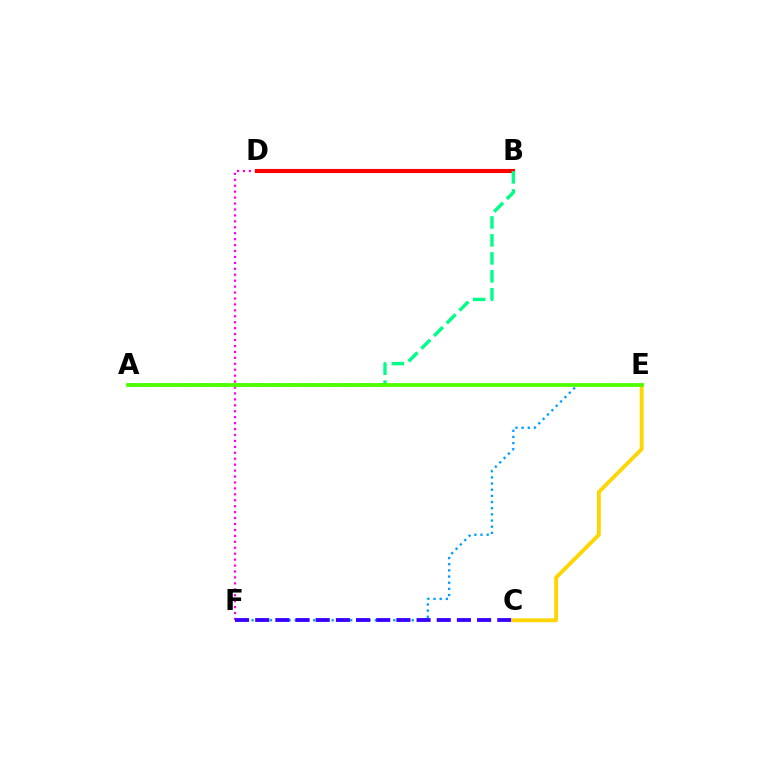{('D', 'F'): [{'color': '#ff00ed', 'line_style': 'dotted', 'thickness': 1.61}], ('B', 'D'): [{'color': '#ff0000', 'line_style': 'solid', 'thickness': 2.95}], ('E', 'F'): [{'color': '#009eff', 'line_style': 'dotted', 'thickness': 1.67}], ('C', 'F'): [{'color': '#3700ff', 'line_style': 'dashed', 'thickness': 2.74}], ('C', 'E'): [{'color': '#ffd500', 'line_style': 'solid', 'thickness': 2.76}], ('A', 'B'): [{'color': '#00ff86', 'line_style': 'dashed', 'thickness': 2.44}], ('A', 'E'): [{'color': '#4fff00', 'line_style': 'solid', 'thickness': 2.72}]}